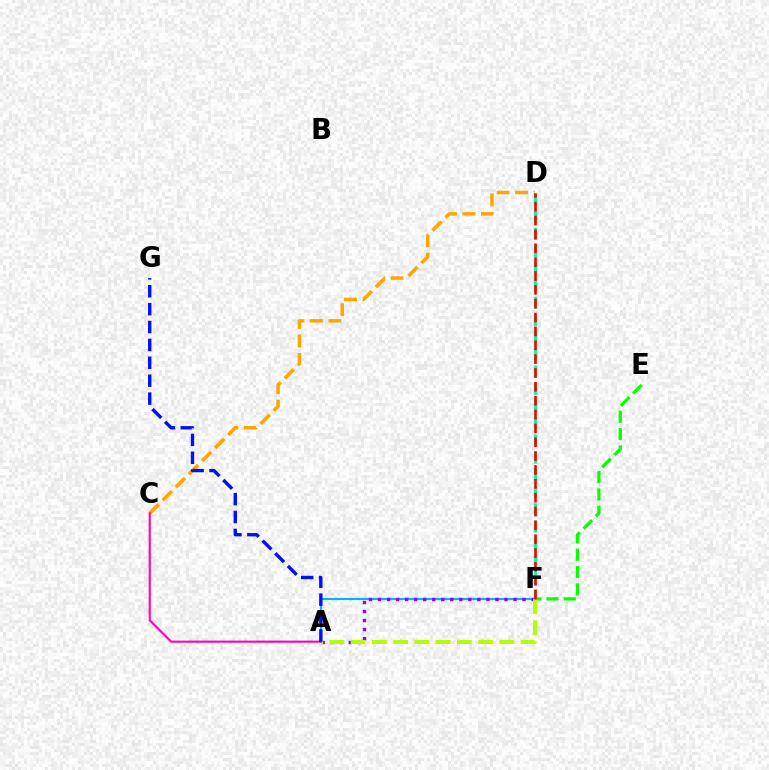{('E', 'F'): [{'color': '#08ff00', 'line_style': 'dashed', 'thickness': 2.35}], ('C', 'D'): [{'color': '#ffa500', 'line_style': 'dashed', 'thickness': 2.51}], ('A', 'F'): [{'color': '#00b5ff', 'line_style': 'solid', 'thickness': 1.53}, {'color': '#9b00ff', 'line_style': 'dotted', 'thickness': 2.45}, {'color': '#b3ff00', 'line_style': 'dashed', 'thickness': 2.89}], ('D', 'F'): [{'color': '#00ff9d', 'line_style': 'dashed', 'thickness': 2.34}, {'color': '#ff0000', 'line_style': 'dashed', 'thickness': 1.88}], ('A', 'C'): [{'color': '#ff00bd', 'line_style': 'solid', 'thickness': 1.52}], ('A', 'G'): [{'color': '#0010ff', 'line_style': 'dashed', 'thickness': 2.43}]}